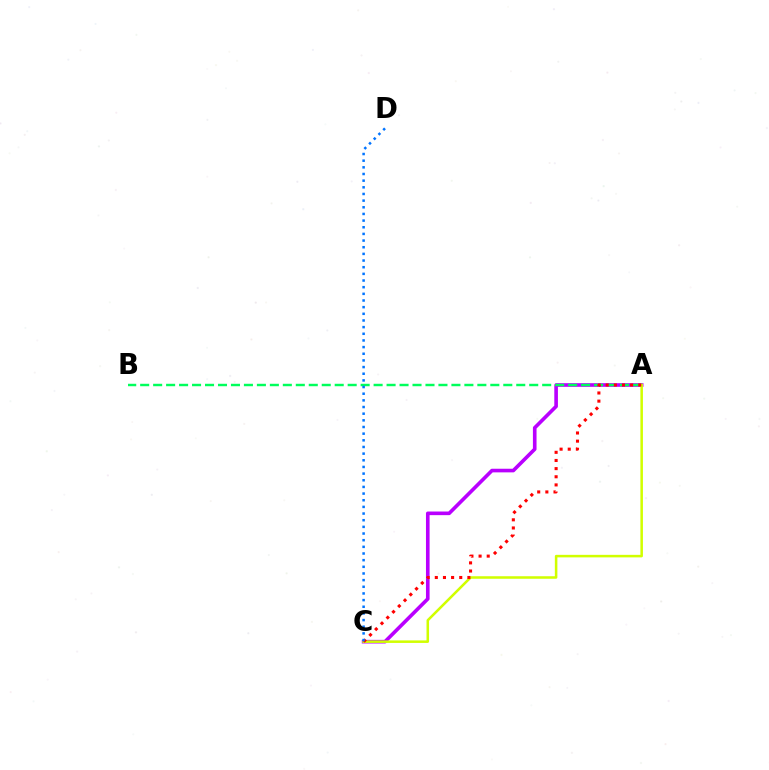{('A', 'C'): [{'color': '#b900ff', 'line_style': 'solid', 'thickness': 2.61}, {'color': '#d1ff00', 'line_style': 'solid', 'thickness': 1.82}, {'color': '#ff0000', 'line_style': 'dotted', 'thickness': 2.21}], ('A', 'B'): [{'color': '#00ff5c', 'line_style': 'dashed', 'thickness': 1.76}], ('C', 'D'): [{'color': '#0074ff', 'line_style': 'dotted', 'thickness': 1.81}]}